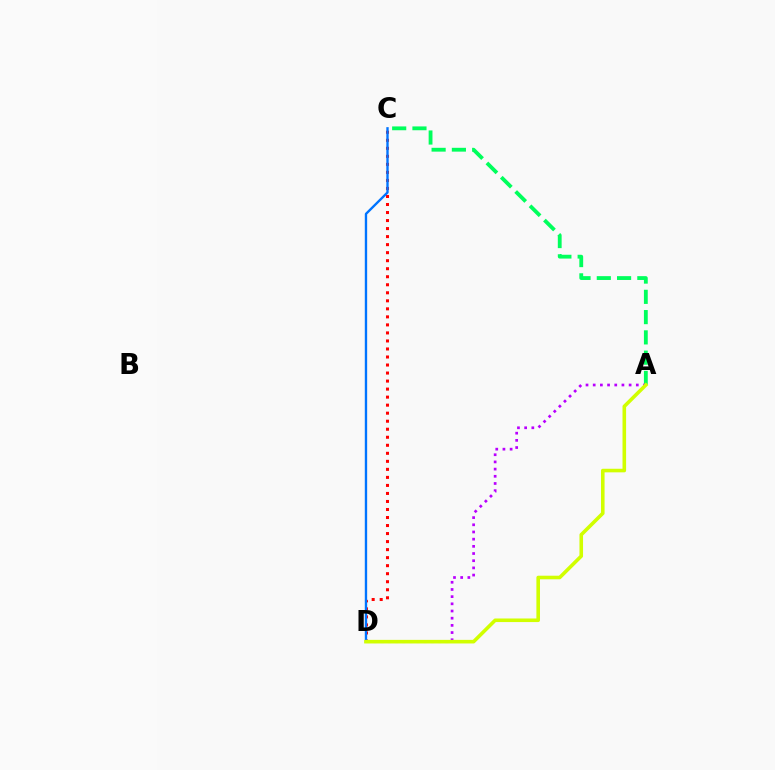{('C', 'D'): [{'color': '#ff0000', 'line_style': 'dotted', 'thickness': 2.18}, {'color': '#0074ff', 'line_style': 'solid', 'thickness': 1.7}], ('A', 'C'): [{'color': '#00ff5c', 'line_style': 'dashed', 'thickness': 2.75}], ('A', 'D'): [{'color': '#b900ff', 'line_style': 'dotted', 'thickness': 1.95}, {'color': '#d1ff00', 'line_style': 'solid', 'thickness': 2.58}]}